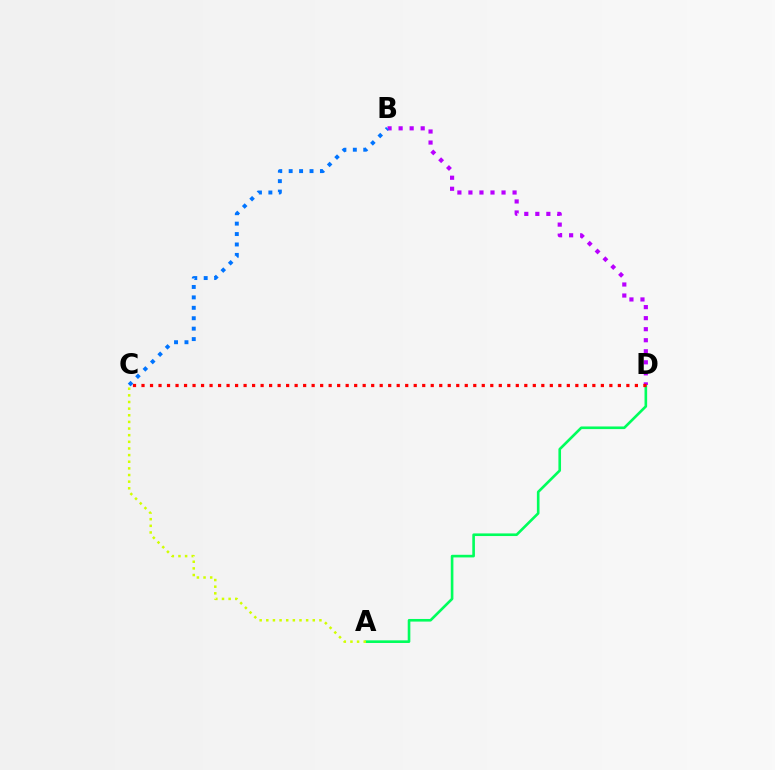{('A', 'D'): [{'color': '#00ff5c', 'line_style': 'solid', 'thickness': 1.89}], ('B', 'D'): [{'color': '#b900ff', 'line_style': 'dotted', 'thickness': 3.0}], ('A', 'C'): [{'color': '#d1ff00', 'line_style': 'dotted', 'thickness': 1.8}], ('C', 'D'): [{'color': '#ff0000', 'line_style': 'dotted', 'thickness': 2.31}], ('B', 'C'): [{'color': '#0074ff', 'line_style': 'dotted', 'thickness': 2.83}]}